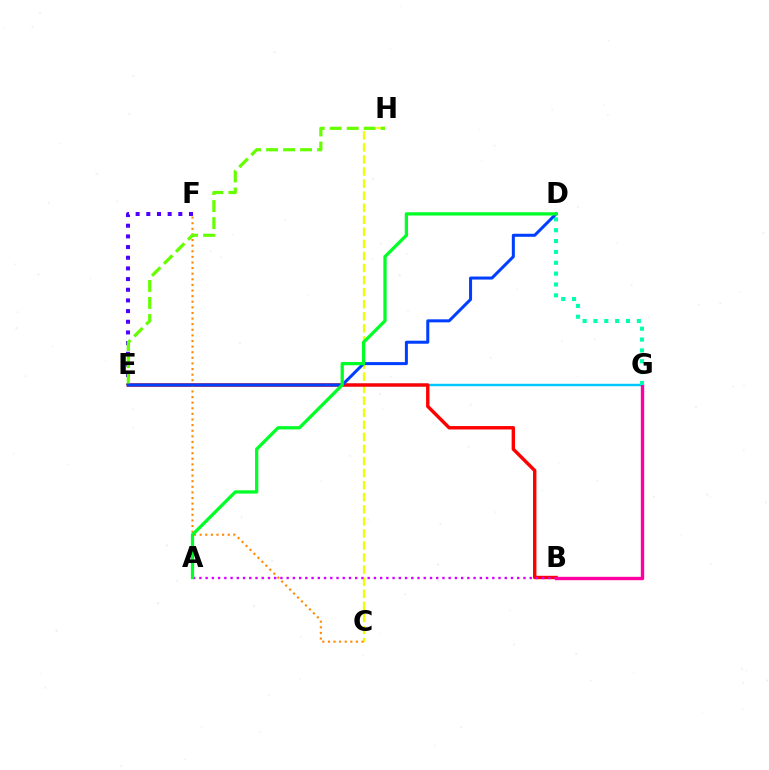{('C', 'H'): [{'color': '#eeff00', 'line_style': 'dashed', 'thickness': 1.64}], ('E', 'F'): [{'color': '#4f00ff', 'line_style': 'dotted', 'thickness': 2.9}], ('E', 'G'): [{'color': '#00c7ff', 'line_style': 'solid', 'thickness': 1.76}], ('B', 'E'): [{'color': '#ff0000', 'line_style': 'solid', 'thickness': 2.45}], ('B', 'G'): [{'color': '#ff00a0', 'line_style': 'solid', 'thickness': 2.43}], ('C', 'F'): [{'color': '#ff8800', 'line_style': 'dotted', 'thickness': 1.52}], ('D', 'G'): [{'color': '#00ffaf', 'line_style': 'dotted', 'thickness': 2.95}], ('E', 'H'): [{'color': '#66ff00', 'line_style': 'dashed', 'thickness': 2.31}], ('A', 'B'): [{'color': '#d600ff', 'line_style': 'dotted', 'thickness': 1.69}], ('D', 'E'): [{'color': '#003fff', 'line_style': 'solid', 'thickness': 2.18}], ('A', 'D'): [{'color': '#00ff27', 'line_style': 'solid', 'thickness': 2.35}]}